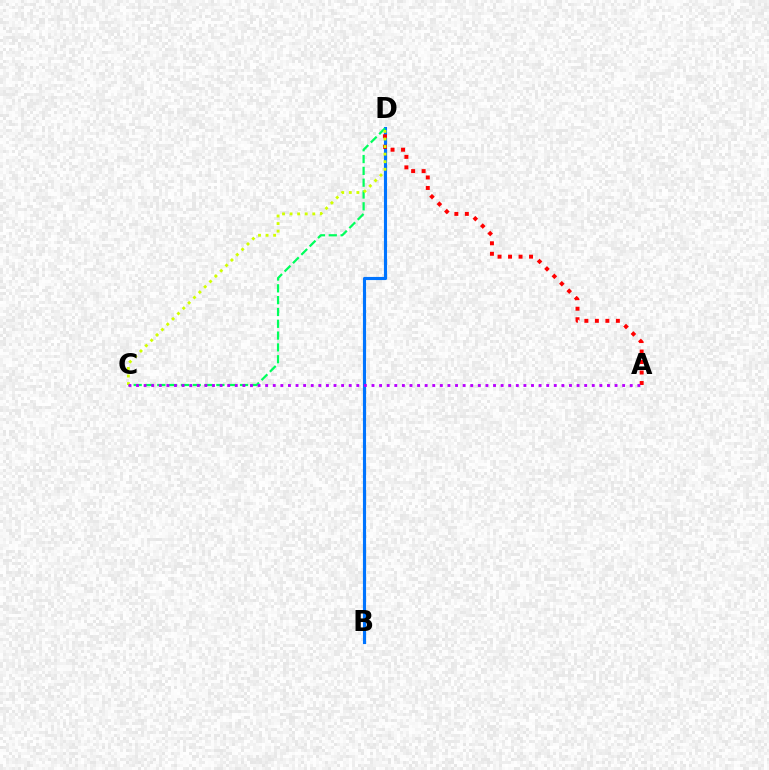{('B', 'D'): [{'color': '#0074ff', 'line_style': 'solid', 'thickness': 2.26}], ('A', 'D'): [{'color': '#ff0000', 'line_style': 'dotted', 'thickness': 2.85}], ('C', 'D'): [{'color': '#00ff5c', 'line_style': 'dashed', 'thickness': 1.61}, {'color': '#d1ff00', 'line_style': 'dotted', 'thickness': 2.06}], ('A', 'C'): [{'color': '#b900ff', 'line_style': 'dotted', 'thickness': 2.06}]}